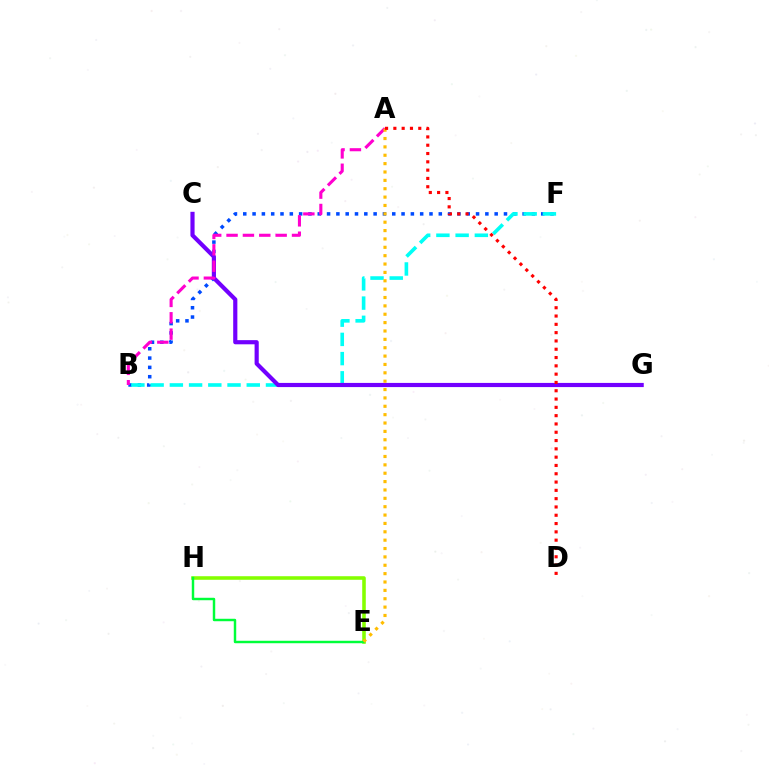{('B', 'F'): [{'color': '#004bff', 'line_style': 'dotted', 'thickness': 2.53}, {'color': '#00fff6', 'line_style': 'dashed', 'thickness': 2.61}], ('C', 'G'): [{'color': '#7200ff', 'line_style': 'solid', 'thickness': 3.0}], ('E', 'H'): [{'color': '#84ff00', 'line_style': 'solid', 'thickness': 2.57}, {'color': '#00ff39', 'line_style': 'solid', 'thickness': 1.77}], ('A', 'B'): [{'color': '#ff00cf', 'line_style': 'dashed', 'thickness': 2.22}], ('A', 'E'): [{'color': '#ffbd00', 'line_style': 'dotted', 'thickness': 2.27}], ('A', 'D'): [{'color': '#ff0000', 'line_style': 'dotted', 'thickness': 2.26}]}